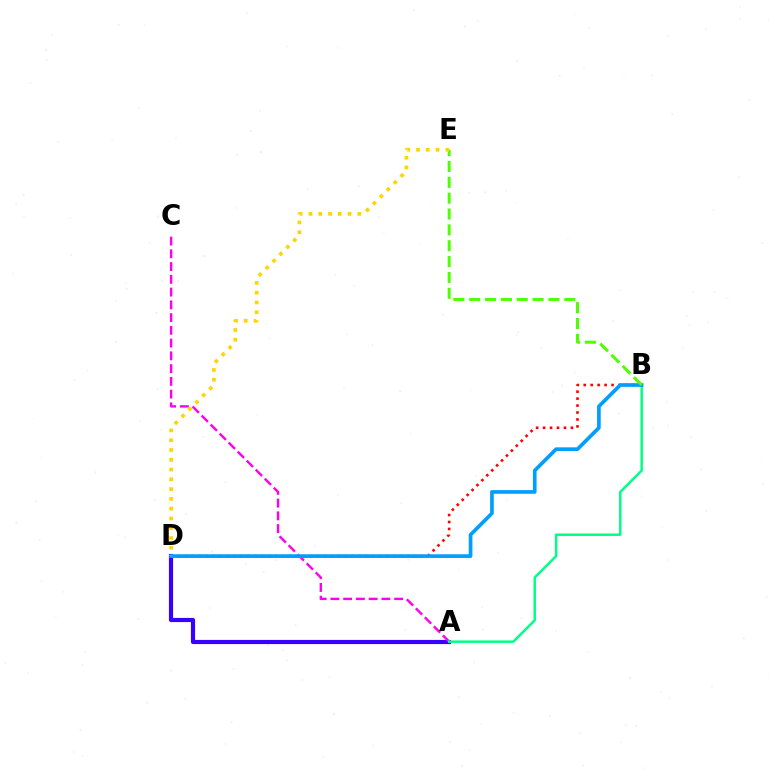{('A', 'D'): [{'color': '#3700ff', 'line_style': 'solid', 'thickness': 3.0}], ('B', 'D'): [{'color': '#ff0000', 'line_style': 'dotted', 'thickness': 1.89}, {'color': '#009eff', 'line_style': 'solid', 'thickness': 2.65}], ('A', 'C'): [{'color': '#ff00ed', 'line_style': 'dashed', 'thickness': 1.73}], ('A', 'B'): [{'color': '#00ff86', 'line_style': 'solid', 'thickness': 1.79}], ('B', 'E'): [{'color': '#4fff00', 'line_style': 'dashed', 'thickness': 2.15}], ('D', 'E'): [{'color': '#ffd500', 'line_style': 'dotted', 'thickness': 2.66}]}